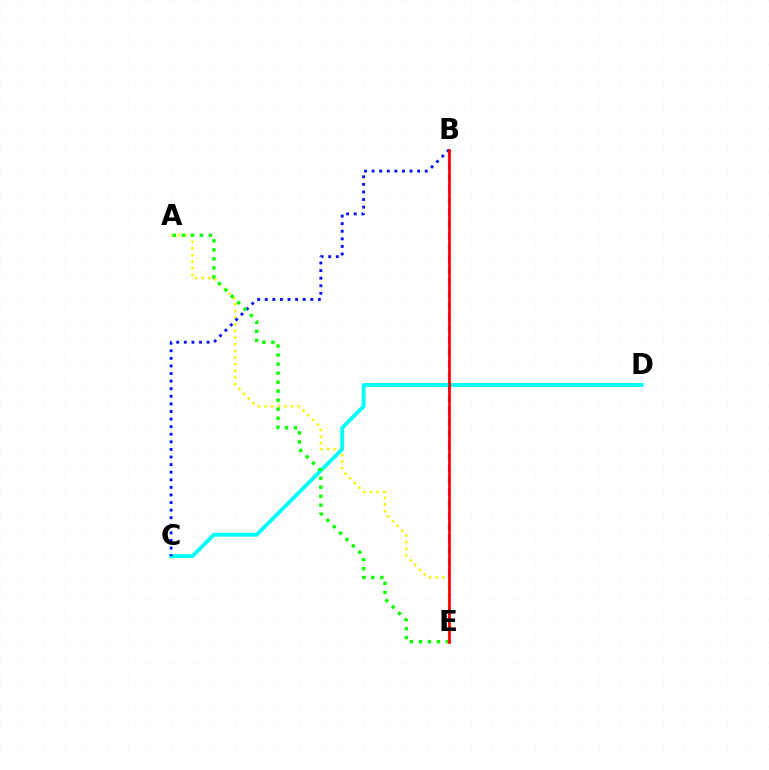{('B', 'E'): [{'color': '#ee00ff', 'line_style': 'dashed', 'thickness': 1.58}, {'color': '#ff0000', 'line_style': 'solid', 'thickness': 1.96}], ('A', 'E'): [{'color': '#fcf500', 'line_style': 'dotted', 'thickness': 1.8}, {'color': '#08ff00', 'line_style': 'dotted', 'thickness': 2.45}], ('C', 'D'): [{'color': '#00fff6', 'line_style': 'solid', 'thickness': 2.78}], ('B', 'C'): [{'color': '#0010ff', 'line_style': 'dotted', 'thickness': 2.06}]}